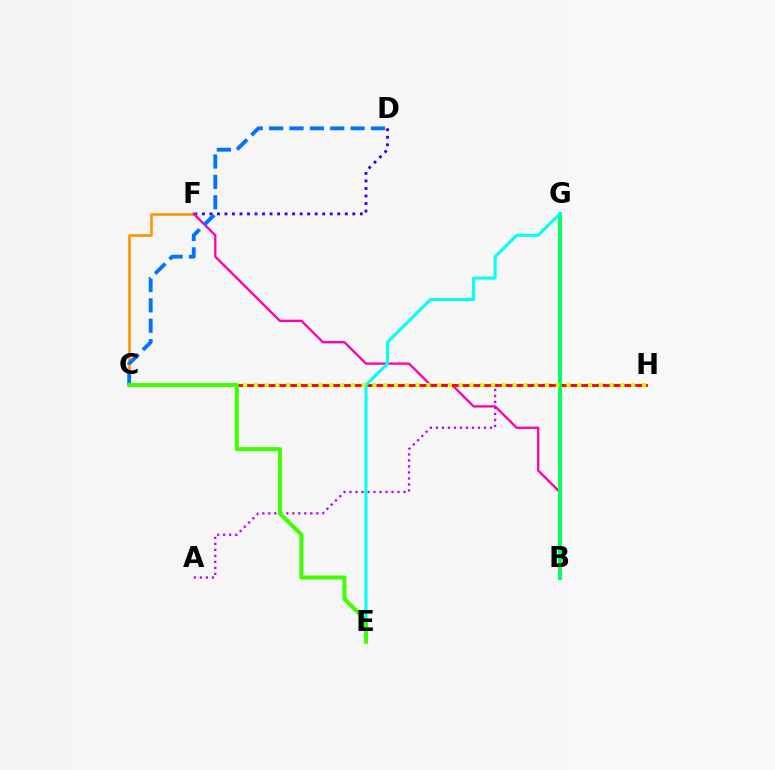{('D', 'F'): [{'color': '#2500ff', 'line_style': 'dotted', 'thickness': 2.04}], ('C', 'F'): [{'color': '#ff9400', 'line_style': 'solid', 'thickness': 1.86}], ('B', 'F'): [{'color': '#ff00ac', 'line_style': 'solid', 'thickness': 1.67}], ('A', 'H'): [{'color': '#b900ff', 'line_style': 'dotted', 'thickness': 1.63}], ('C', 'H'): [{'color': '#ff0000', 'line_style': 'solid', 'thickness': 2.03}, {'color': '#d1ff00', 'line_style': 'dotted', 'thickness': 2.93}], ('B', 'G'): [{'color': '#00ff5c', 'line_style': 'solid', 'thickness': 2.77}], ('E', 'G'): [{'color': '#00fff6', 'line_style': 'solid', 'thickness': 2.2}], ('C', 'D'): [{'color': '#0074ff', 'line_style': 'dashed', 'thickness': 2.77}], ('C', 'E'): [{'color': '#3dff00', 'line_style': 'solid', 'thickness': 2.9}]}